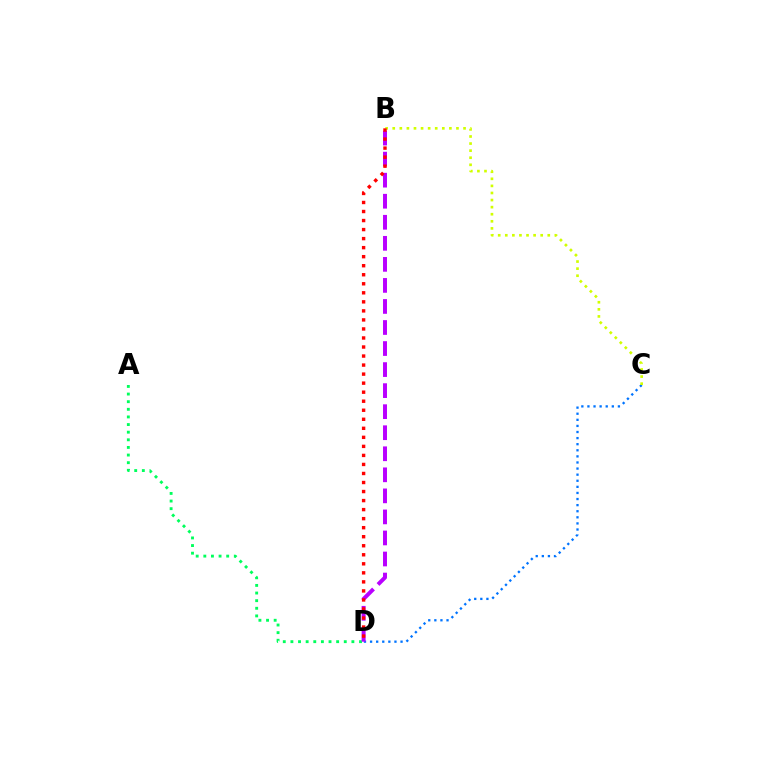{('A', 'D'): [{'color': '#00ff5c', 'line_style': 'dotted', 'thickness': 2.07}], ('C', 'D'): [{'color': '#0074ff', 'line_style': 'dotted', 'thickness': 1.66}], ('B', 'D'): [{'color': '#b900ff', 'line_style': 'dashed', 'thickness': 2.86}, {'color': '#ff0000', 'line_style': 'dotted', 'thickness': 2.45}], ('B', 'C'): [{'color': '#d1ff00', 'line_style': 'dotted', 'thickness': 1.92}]}